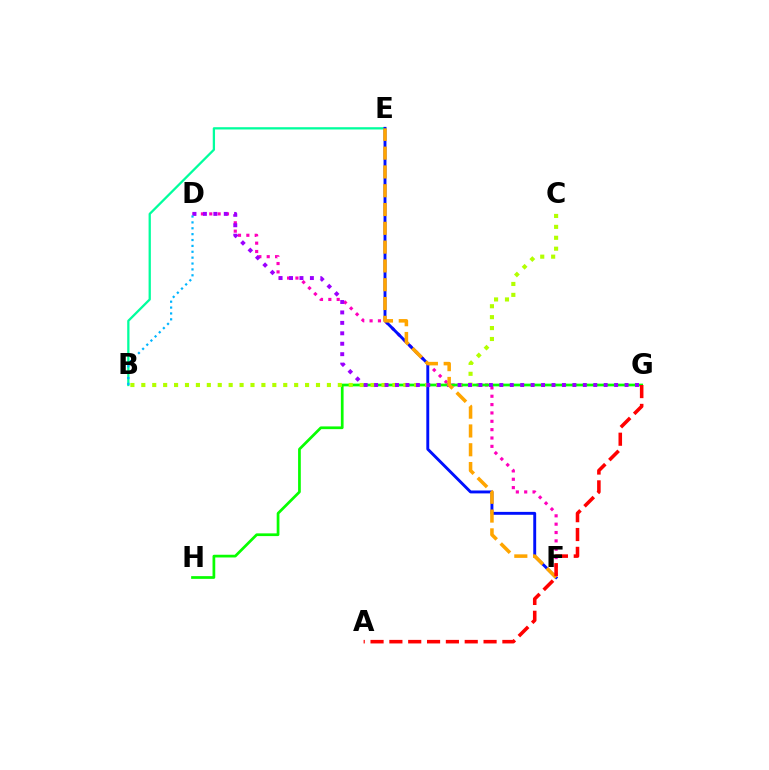{('B', 'E'): [{'color': '#00ff9d', 'line_style': 'solid', 'thickness': 1.64}], ('D', 'F'): [{'color': '#ff00bd', 'line_style': 'dotted', 'thickness': 2.27}], ('G', 'H'): [{'color': '#08ff00', 'line_style': 'solid', 'thickness': 1.96}], ('E', 'F'): [{'color': '#0010ff', 'line_style': 'solid', 'thickness': 2.09}, {'color': '#ffa500', 'line_style': 'dashed', 'thickness': 2.55}], ('B', 'C'): [{'color': '#b3ff00', 'line_style': 'dotted', 'thickness': 2.97}], ('D', 'G'): [{'color': '#9b00ff', 'line_style': 'dotted', 'thickness': 2.84}], ('A', 'G'): [{'color': '#ff0000', 'line_style': 'dashed', 'thickness': 2.56}], ('B', 'D'): [{'color': '#00b5ff', 'line_style': 'dotted', 'thickness': 1.6}]}